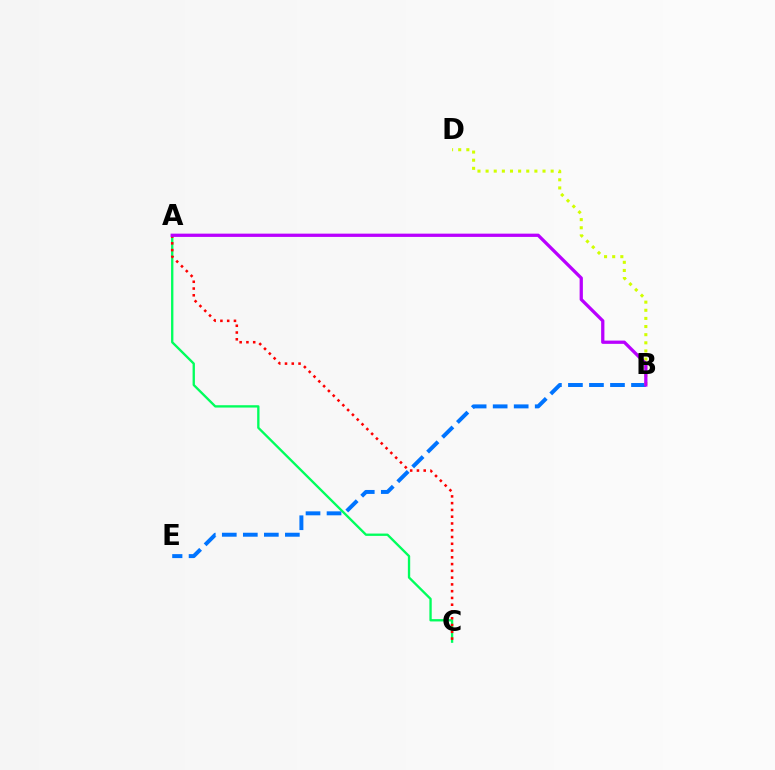{('A', 'C'): [{'color': '#00ff5c', 'line_style': 'solid', 'thickness': 1.68}, {'color': '#ff0000', 'line_style': 'dotted', 'thickness': 1.84}], ('B', 'E'): [{'color': '#0074ff', 'line_style': 'dashed', 'thickness': 2.86}], ('B', 'D'): [{'color': '#d1ff00', 'line_style': 'dotted', 'thickness': 2.21}], ('A', 'B'): [{'color': '#b900ff', 'line_style': 'solid', 'thickness': 2.35}]}